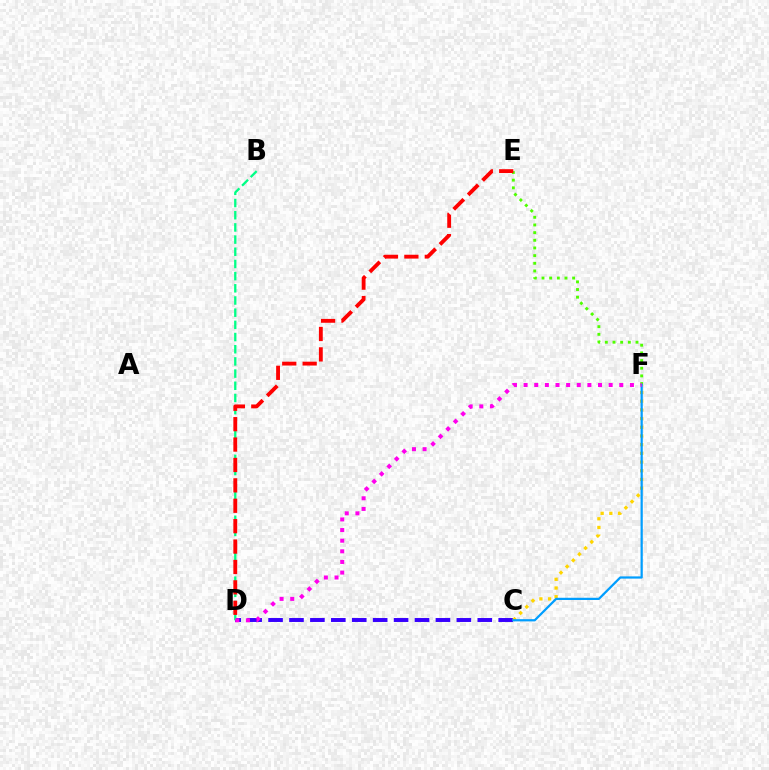{('C', 'D'): [{'color': '#3700ff', 'line_style': 'dashed', 'thickness': 2.84}], ('C', 'F'): [{'color': '#ffd500', 'line_style': 'dotted', 'thickness': 2.36}, {'color': '#009eff', 'line_style': 'solid', 'thickness': 1.6}], ('B', 'D'): [{'color': '#00ff86', 'line_style': 'dashed', 'thickness': 1.65}], ('E', 'F'): [{'color': '#4fff00', 'line_style': 'dotted', 'thickness': 2.08}], ('D', 'E'): [{'color': '#ff0000', 'line_style': 'dashed', 'thickness': 2.77}], ('D', 'F'): [{'color': '#ff00ed', 'line_style': 'dotted', 'thickness': 2.89}]}